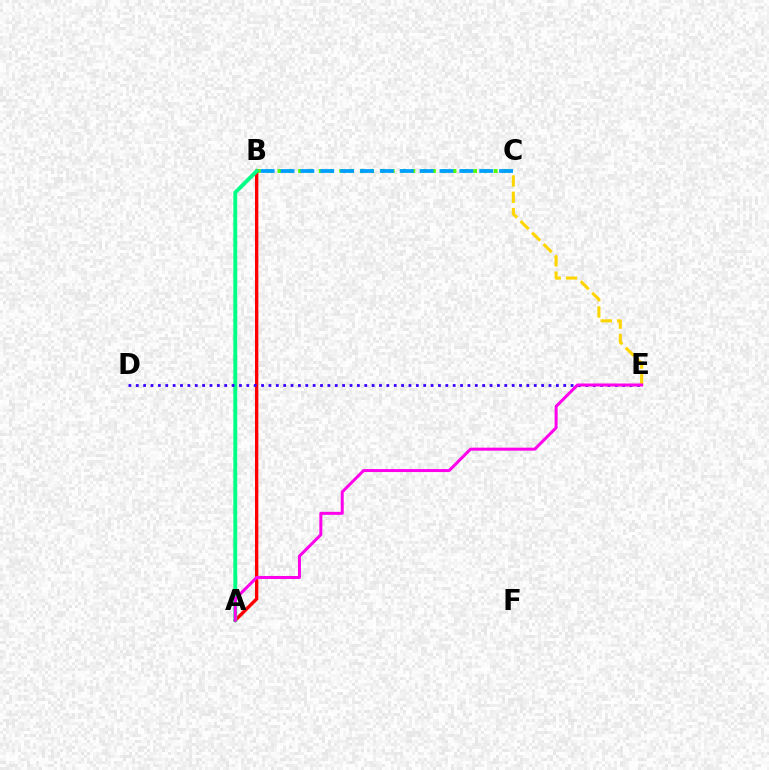{('B', 'C'): [{'color': '#4fff00', 'line_style': 'dotted', 'thickness': 2.8}, {'color': '#009eff', 'line_style': 'dashed', 'thickness': 2.7}], ('A', 'B'): [{'color': '#ff0000', 'line_style': 'solid', 'thickness': 2.42}, {'color': '#00ff86', 'line_style': 'solid', 'thickness': 2.8}], ('C', 'E'): [{'color': '#ffd500', 'line_style': 'dashed', 'thickness': 2.21}], ('D', 'E'): [{'color': '#3700ff', 'line_style': 'dotted', 'thickness': 2.0}], ('A', 'E'): [{'color': '#ff00ed', 'line_style': 'solid', 'thickness': 2.16}]}